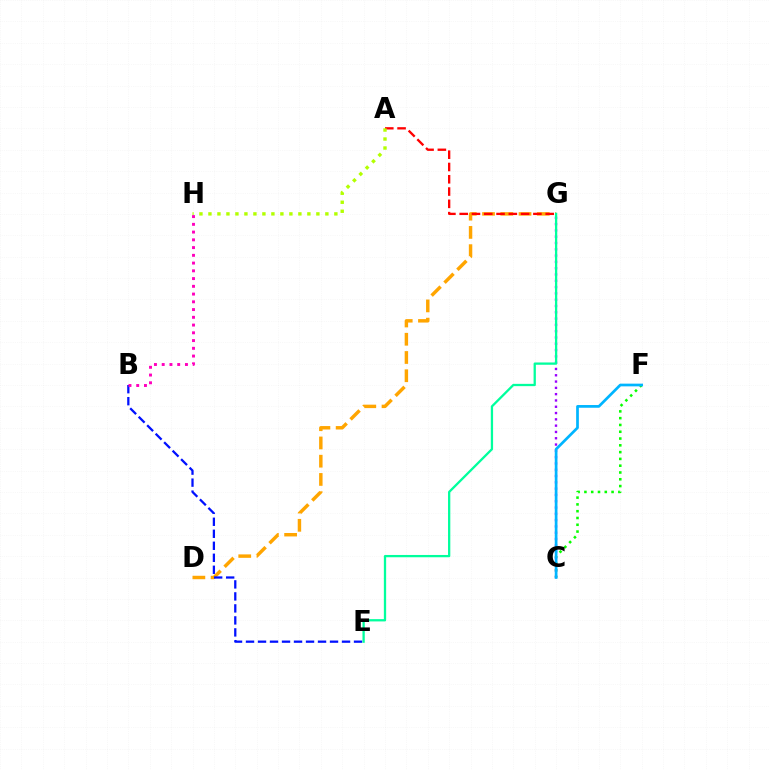{('D', 'G'): [{'color': '#ffa500', 'line_style': 'dashed', 'thickness': 2.48}], ('A', 'G'): [{'color': '#ff0000', 'line_style': 'dashed', 'thickness': 1.67}], ('C', 'F'): [{'color': '#08ff00', 'line_style': 'dotted', 'thickness': 1.84}, {'color': '#00b5ff', 'line_style': 'solid', 'thickness': 1.95}], ('B', 'E'): [{'color': '#0010ff', 'line_style': 'dashed', 'thickness': 1.63}], ('C', 'G'): [{'color': '#9b00ff', 'line_style': 'dotted', 'thickness': 1.71}], ('E', 'G'): [{'color': '#00ff9d', 'line_style': 'solid', 'thickness': 1.65}], ('A', 'H'): [{'color': '#b3ff00', 'line_style': 'dotted', 'thickness': 2.44}], ('B', 'H'): [{'color': '#ff00bd', 'line_style': 'dotted', 'thickness': 2.11}]}